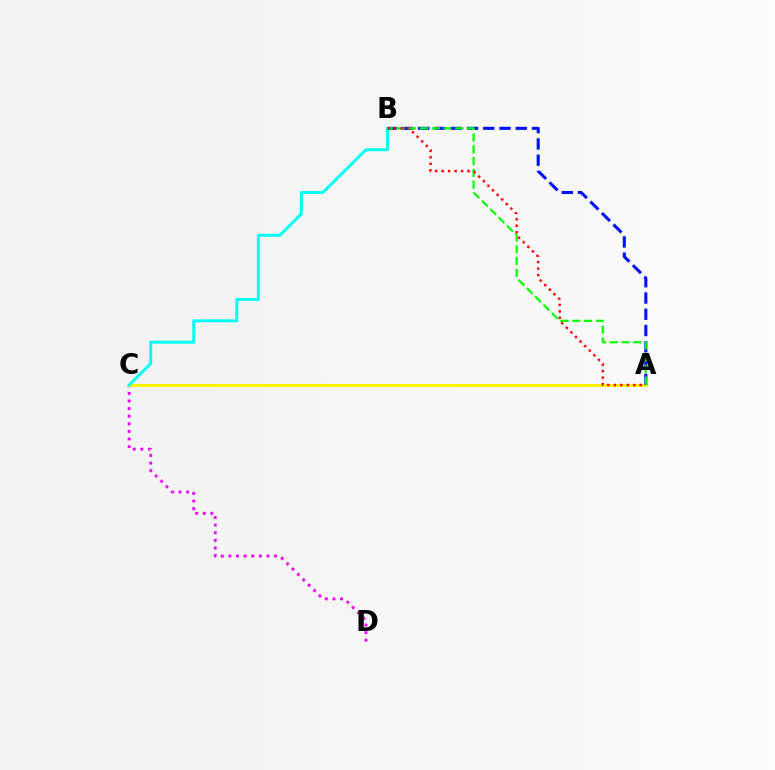{('C', 'D'): [{'color': '#ee00ff', 'line_style': 'dotted', 'thickness': 2.07}], ('A', 'C'): [{'color': '#fcf500', 'line_style': 'solid', 'thickness': 2.19}], ('A', 'B'): [{'color': '#0010ff', 'line_style': 'dashed', 'thickness': 2.21}, {'color': '#08ff00', 'line_style': 'dashed', 'thickness': 1.6}, {'color': '#ff0000', 'line_style': 'dotted', 'thickness': 1.76}], ('B', 'C'): [{'color': '#00fff6', 'line_style': 'solid', 'thickness': 2.12}]}